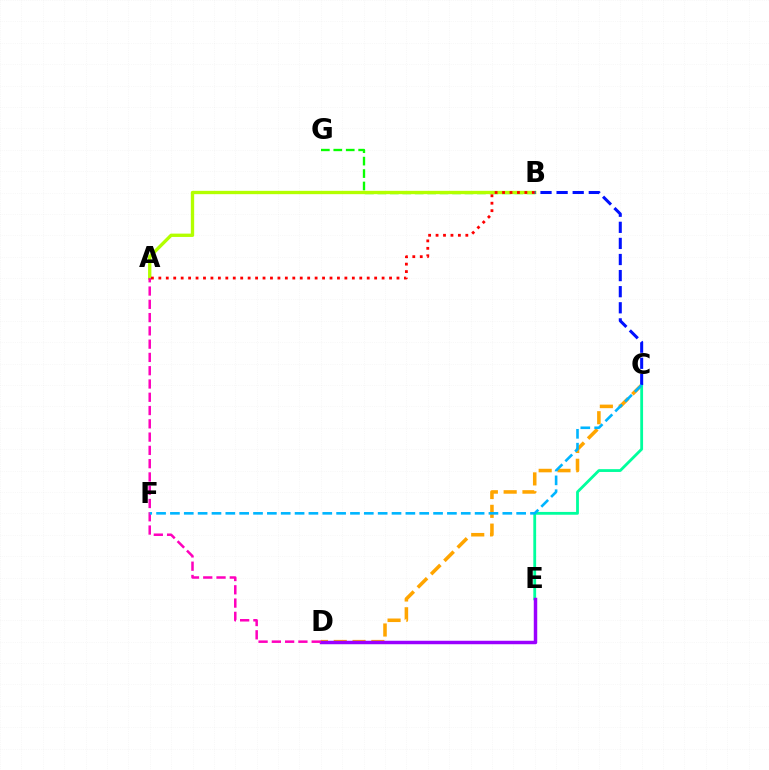{('C', 'D'): [{'color': '#ffa500', 'line_style': 'dashed', 'thickness': 2.55}], ('B', 'G'): [{'color': '#08ff00', 'line_style': 'dashed', 'thickness': 1.69}], ('C', 'E'): [{'color': '#00ff9d', 'line_style': 'solid', 'thickness': 2.02}], ('A', 'B'): [{'color': '#b3ff00', 'line_style': 'solid', 'thickness': 2.4}, {'color': '#ff0000', 'line_style': 'dotted', 'thickness': 2.02}], ('D', 'E'): [{'color': '#9b00ff', 'line_style': 'solid', 'thickness': 2.5}], ('A', 'D'): [{'color': '#ff00bd', 'line_style': 'dashed', 'thickness': 1.8}], ('B', 'C'): [{'color': '#0010ff', 'line_style': 'dashed', 'thickness': 2.19}], ('C', 'F'): [{'color': '#00b5ff', 'line_style': 'dashed', 'thickness': 1.88}]}